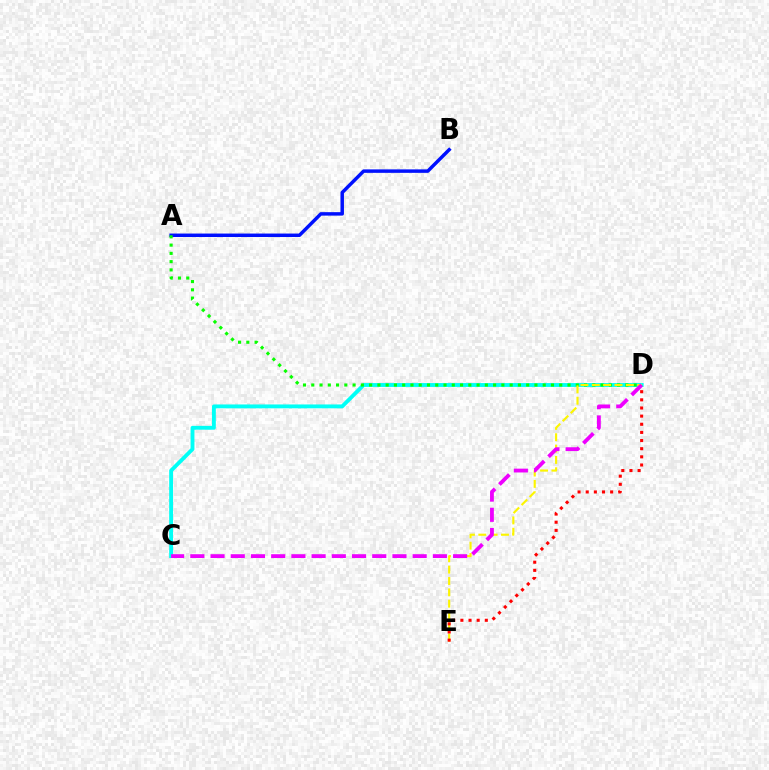{('A', 'B'): [{'color': '#0010ff', 'line_style': 'solid', 'thickness': 2.5}], ('C', 'D'): [{'color': '#00fff6', 'line_style': 'solid', 'thickness': 2.78}, {'color': '#ee00ff', 'line_style': 'dashed', 'thickness': 2.75}], ('A', 'D'): [{'color': '#08ff00', 'line_style': 'dotted', 'thickness': 2.25}], ('D', 'E'): [{'color': '#fcf500', 'line_style': 'dashed', 'thickness': 1.54}, {'color': '#ff0000', 'line_style': 'dotted', 'thickness': 2.21}]}